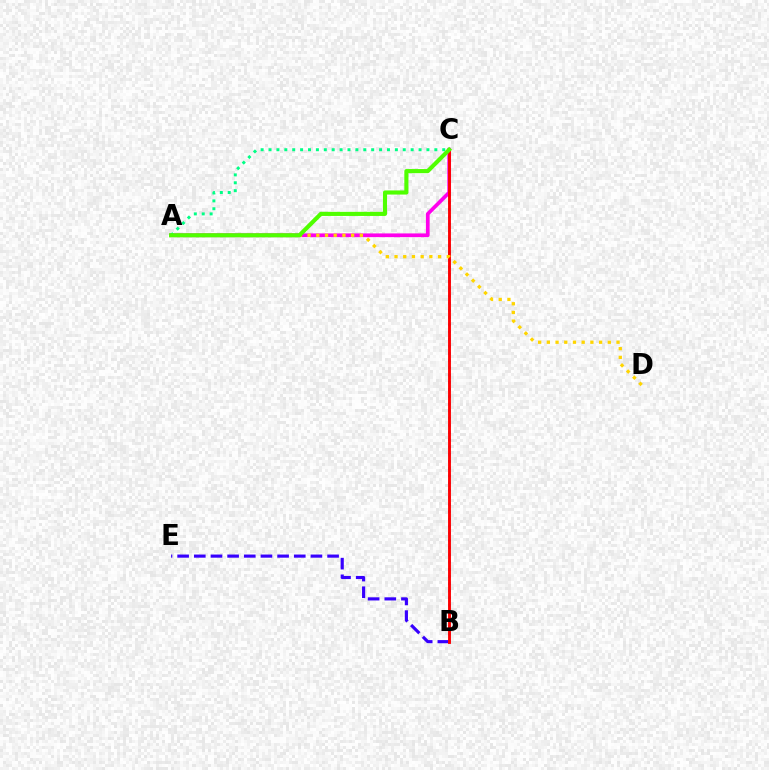{('B', 'C'): [{'color': '#009eff', 'line_style': 'dotted', 'thickness': 1.95}, {'color': '#ff0000', 'line_style': 'solid', 'thickness': 2.08}], ('A', 'C'): [{'color': '#ff00ed', 'line_style': 'solid', 'thickness': 2.67}, {'color': '#00ff86', 'line_style': 'dotted', 'thickness': 2.15}, {'color': '#4fff00', 'line_style': 'solid', 'thickness': 2.97}], ('B', 'E'): [{'color': '#3700ff', 'line_style': 'dashed', 'thickness': 2.26}], ('A', 'D'): [{'color': '#ffd500', 'line_style': 'dotted', 'thickness': 2.37}]}